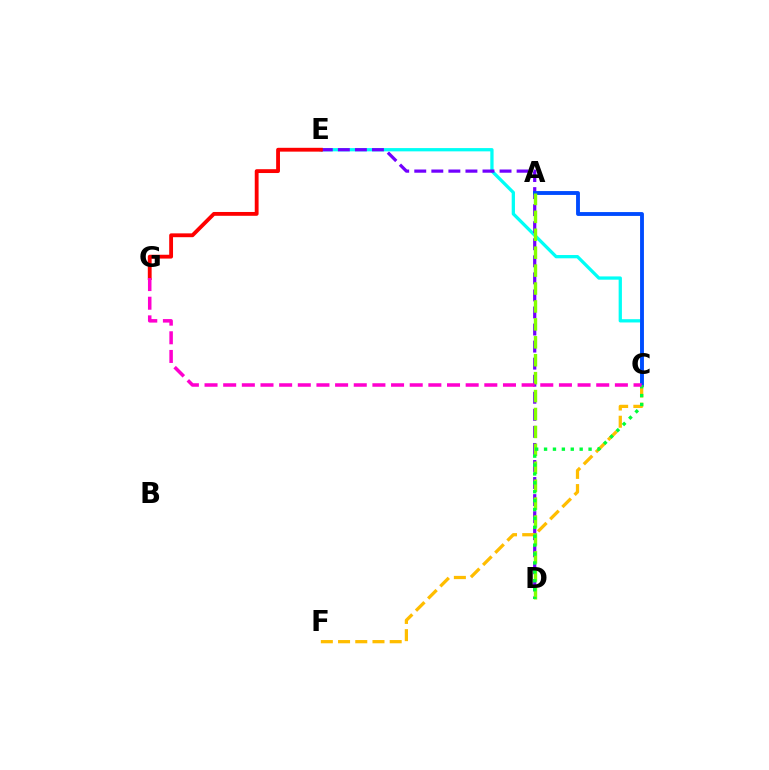{('C', 'E'): [{'color': '#00fff6', 'line_style': 'solid', 'thickness': 2.36}], ('D', 'E'): [{'color': '#7200ff', 'line_style': 'dashed', 'thickness': 2.32}], ('A', 'C'): [{'color': '#004bff', 'line_style': 'solid', 'thickness': 2.78}], ('C', 'F'): [{'color': '#ffbd00', 'line_style': 'dashed', 'thickness': 2.34}], ('E', 'G'): [{'color': '#ff0000', 'line_style': 'solid', 'thickness': 2.76}], ('A', 'D'): [{'color': '#84ff00', 'line_style': 'dashed', 'thickness': 2.43}], ('C', 'D'): [{'color': '#00ff39', 'line_style': 'dotted', 'thickness': 2.42}], ('C', 'G'): [{'color': '#ff00cf', 'line_style': 'dashed', 'thickness': 2.53}]}